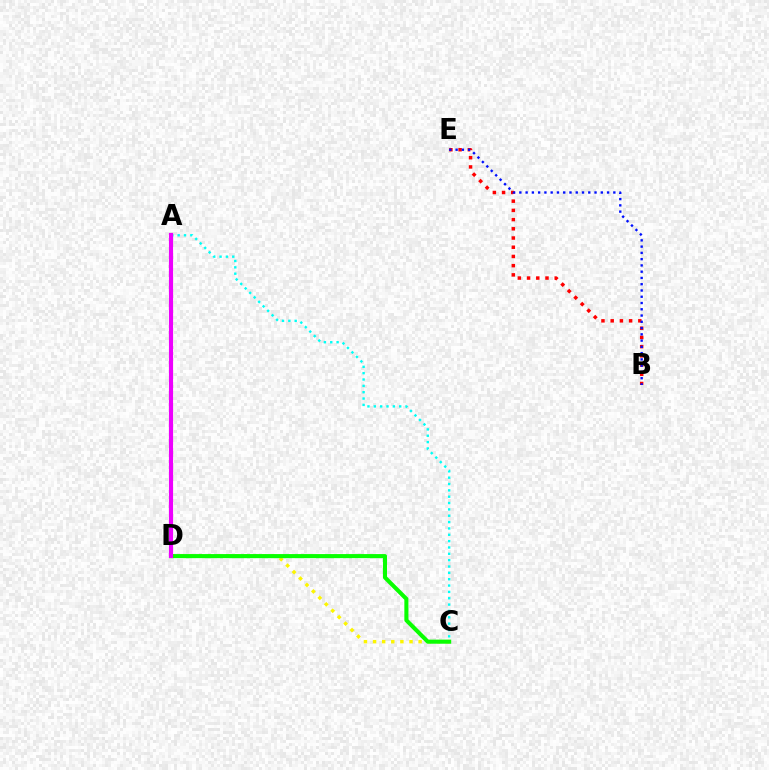{('C', 'D'): [{'color': '#fcf500', 'line_style': 'dotted', 'thickness': 2.48}, {'color': '#08ff00', 'line_style': 'solid', 'thickness': 2.93}], ('A', 'C'): [{'color': '#00fff6', 'line_style': 'dotted', 'thickness': 1.72}], ('B', 'E'): [{'color': '#ff0000', 'line_style': 'dotted', 'thickness': 2.5}, {'color': '#0010ff', 'line_style': 'dotted', 'thickness': 1.7}], ('A', 'D'): [{'color': '#ee00ff', 'line_style': 'solid', 'thickness': 2.98}]}